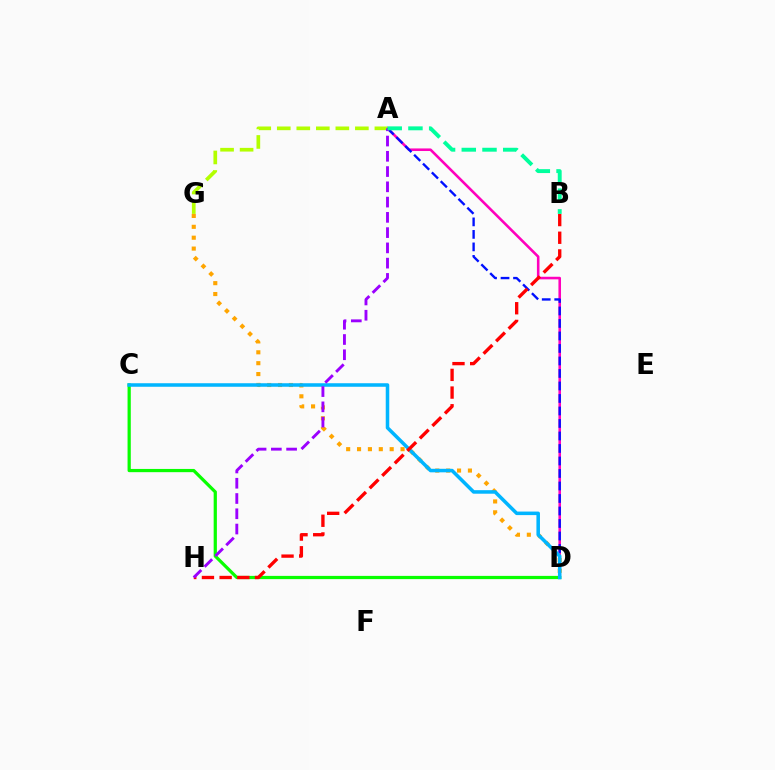{('C', 'D'): [{'color': '#08ff00', 'line_style': 'solid', 'thickness': 2.32}, {'color': '#00b5ff', 'line_style': 'solid', 'thickness': 2.55}], ('A', 'D'): [{'color': '#ff00bd', 'line_style': 'solid', 'thickness': 1.86}, {'color': '#0010ff', 'line_style': 'dashed', 'thickness': 1.7}], ('A', 'G'): [{'color': '#b3ff00', 'line_style': 'dashed', 'thickness': 2.65}], ('D', 'G'): [{'color': '#ffa500', 'line_style': 'dotted', 'thickness': 2.96}], ('B', 'H'): [{'color': '#ff0000', 'line_style': 'dashed', 'thickness': 2.4}], ('A', 'H'): [{'color': '#9b00ff', 'line_style': 'dashed', 'thickness': 2.07}], ('A', 'B'): [{'color': '#00ff9d', 'line_style': 'dashed', 'thickness': 2.81}]}